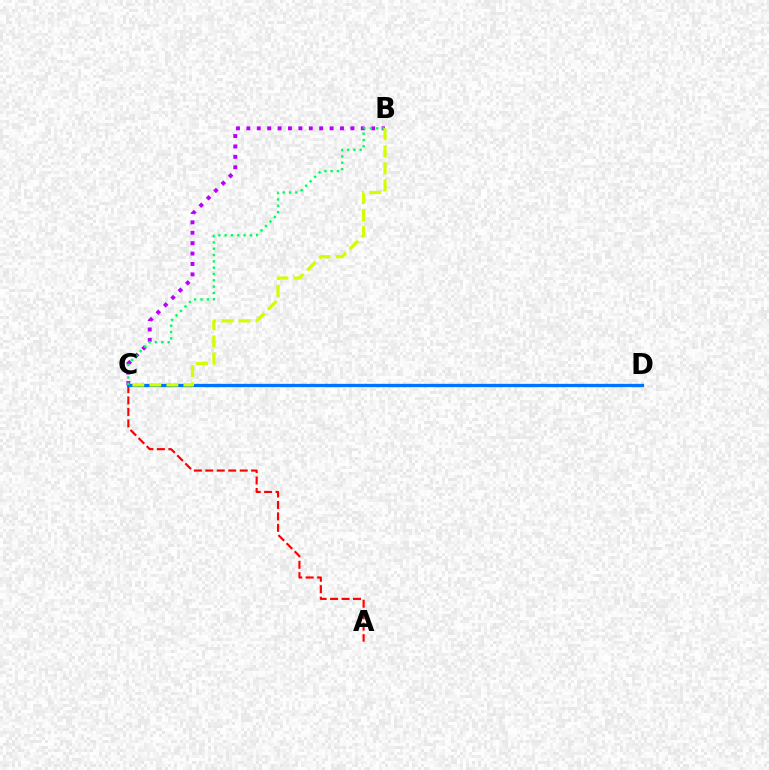{('B', 'C'): [{'color': '#b900ff', 'line_style': 'dotted', 'thickness': 2.83}, {'color': '#00ff5c', 'line_style': 'dotted', 'thickness': 1.71}, {'color': '#d1ff00', 'line_style': 'dashed', 'thickness': 2.31}], ('A', 'C'): [{'color': '#ff0000', 'line_style': 'dashed', 'thickness': 1.56}], ('C', 'D'): [{'color': '#0074ff', 'line_style': 'solid', 'thickness': 2.37}]}